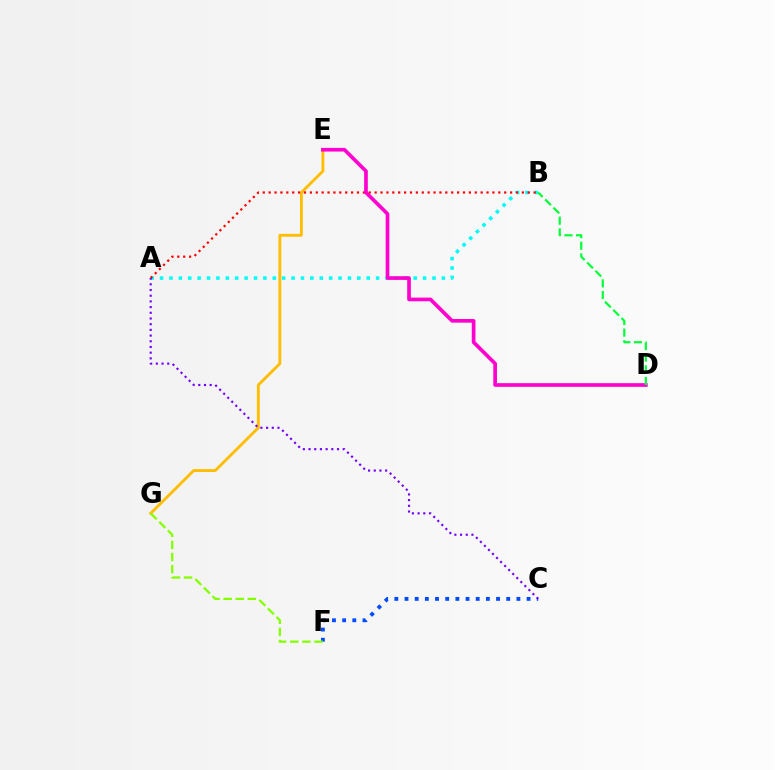{('E', 'G'): [{'color': '#ffbd00', 'line_style': 'solid', 'thickness': 2.05}], ('A', 'B'): [{'color': '#00fff6', 'line_style': 'dotted', 'thickness': 2.55}, {'color': '#ff0000', 'line_style': 'dotted', 'thickness': 1.6}], ('D', 'E'): [{'color': '#ff00cf', 'line_style': 'solid', 'thickness': 2.64}], ('C', 'F'): [{'color': '#004bff', 'line_style': 'dotted', 'thickness': 2.76}], ('B', 'D'): [{'color': '#00ff39', 'line_style': 'dashed', 'thickness': 1.58}], ('F', 'G'): [{'color': '#84ff00', 'line_style': 'dashed', 'thickness': 1.64}], ('A', 'C'): [{'color': '#7200ff', 'line_style': 'dotted', 'thickness': 1.55}]}